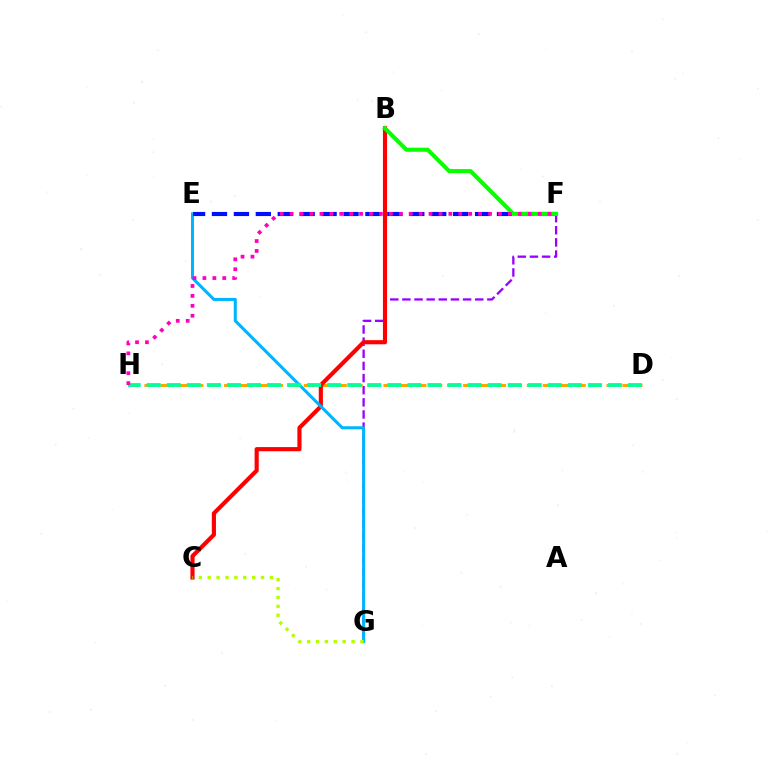{('F', 'G'): [{'color': '#9b00ff', 'line_style': 'dashed', 'thickness': 1.65}], ('D', 'H'): [{'color': '#ffa500', 'line_style': 'dashed', 'thickness': 2.16}, {'color': '#00ff9d', 'line_style': 'dashed', 'thickness': 2.72}], ('B', 'C'): [{'color': '#ff0000', 'line_style': 'solid', 'thickness': 2.98}], ('E', 'G'): [{'color': '#00b5ff', 'line_style': 'solid', 'thickness': 2.19}], ('E', 'F'): [{'color': '#0010ff', 'line_style': 'dashed', 'thickness': 2.98}], ('B', 'F'): [{'color': '#08ff00', 'line_style': 'solid', 'thickness': 2.94}], ('F', 'H'): [{'color': '#ff00bd', 'line_style': 'dotted', 'thickness': 2.7}], ('C', 'G'): [{'color': '#b3ff00', 'line_style': 'dotted', 'thickness': 2.41}]}